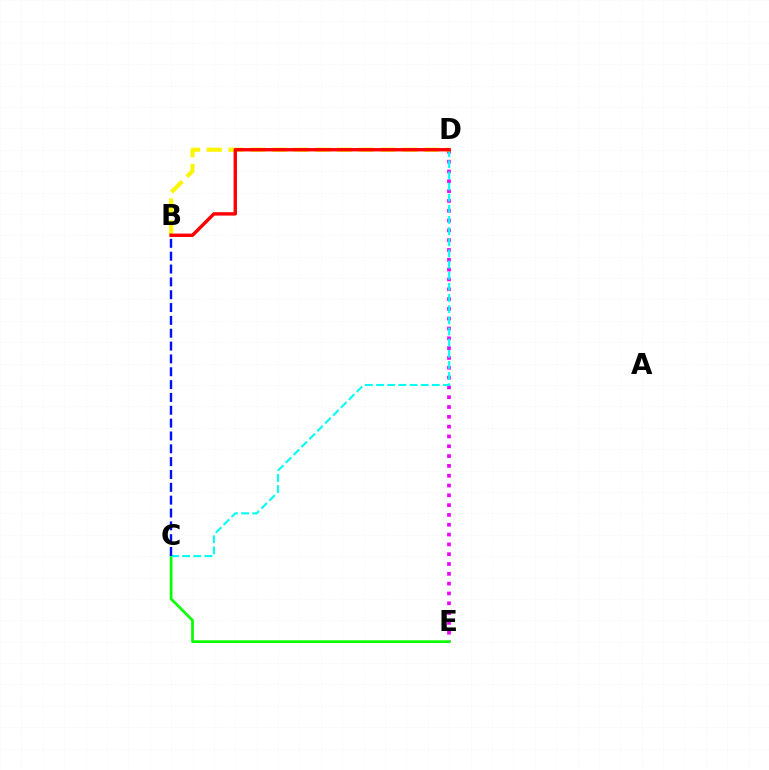{('D', 'E'): [{'color': '#ee00ff', 'line_style': 'dotted', 'thickness': 2.67}], ('C', 'E'): [{'color': '#08ff00', 'line_style': 'solid', 'thickness': 1.95}], ('C', 'D'): [{'color': '#00fff6', 'line_style': 'dashed', 'thickness': 1.51}], ('B', 'C'): [{'color': '#0010ff', 'line_style': 'dashed', 'thickness': 1.74}], ('B', 'D'): [{'color': '#fcf500', 'line_style': 'dashed', 'thickness': 2.95}, {'color': '#ff0000', 'line_style': 'solid', 'thickness': 2.44}]}